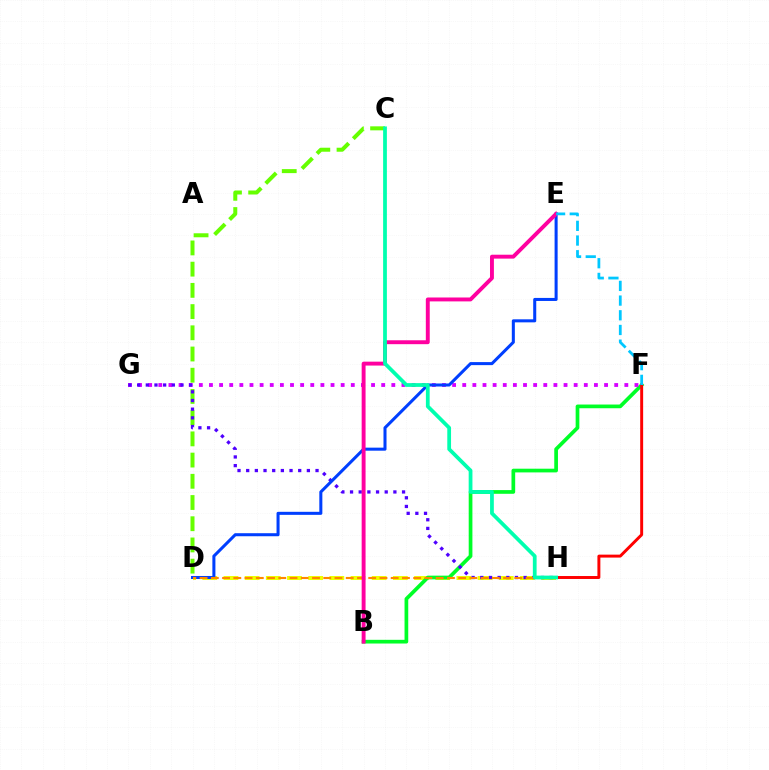{('C', 'D'): [{'color': '#66ff00', 'line_style': 'dashed', 'thickness': 2.88}], ('D', 'H'): [{'color': '#eeff00', 'line_style': 'dashed', 'thickness': 2.88}, {'color': '#ff8800', 'line_style': 'dashed', 'thickness': 1.53}], ('B', 'F'): [{'color': '#00ff27', 'line_style': 'solid', 'thickness': 2.67}], ('F', 'G'): [{'color': '#d600ff', 'line_style': 'dotted', 'thickness': 2.75}], ('G', 'H'): [{'color': '#4f00ff', 'line_style': 'dotted', 'thickness': 2.36}], ('D', 'E'): [{'color': '#003fff', 'line_style': 'solid', 'thickness': 2.19}], ('F', 'H'): [{'color': '#ff0000', 'line_style': 'solid', 'thickness': 2.13}], ('B', 'E'): [{'color': '#ff00a0', 'line_style': 'solid', 'thickness': 2.81}], ('E', 'F'): [{'color': '#00c7ff', 'line_style': 'dashed', 'thickness': 2.0}], ('C', 'H'): [{'color': '#00ffaf', 'line_style': 'solid', 'thickness': 2.71}]}